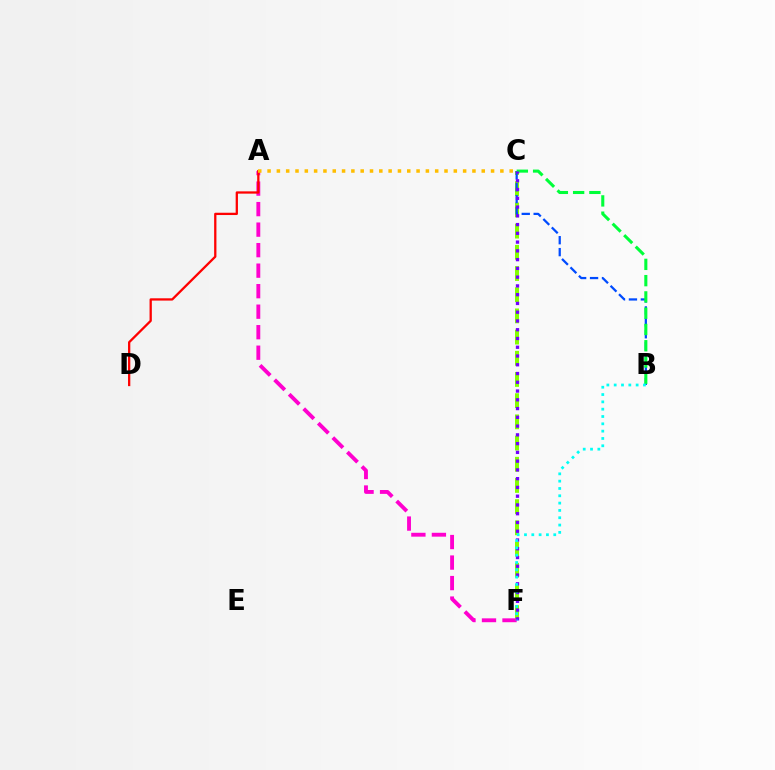{('C', 'F'): [{'color': '#84ff00', 'line_style': 'dashed', 'thickness': 2.88}, {'color': '#7200ff', 'line_style': 'dotted', 'thickness': 2.38}], ('B', 'C'): [{'color': '#004bff', 'line_style': 'dashed', 'thickness': 1.62}, {'color': '#00ff39', 'line_style': 'dashed', 'thickness': 2.21}], ('A', 'F'): [{'color': '#ff00cf', 'line_style': 'dashed', 'thickness': 2.79}], ('A', 'D'): [{'color': '#ff0000', 'line_style': 'solid', 'thickness': 1.65}], ('A', 'C'): [{'color': '#ffbd00', 'line_style': 'dotted', 'thickness': 2.53}], ('B', 'F'): [{'color': '#00fff6', 'line_style': 'dotted', 'thickness': 1.99}]}